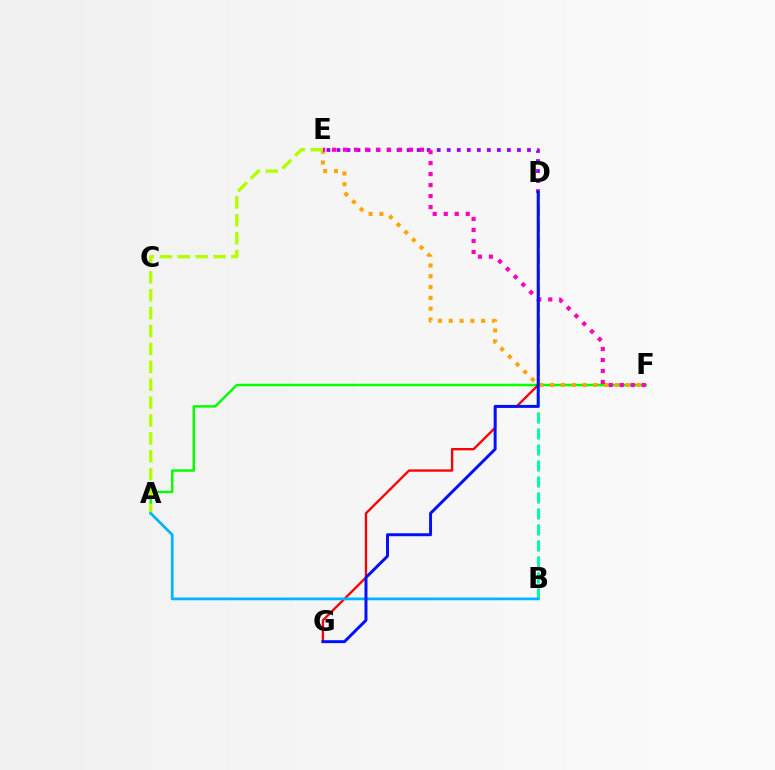{('A', 'F'): [{'color': '#08ff00', 'line_style': 'solid', 'thickness': 1.79}], ('D', 'E'): [{'color': '#9b00ff', 'line_style': 'dotted', 'thickness': 2.72}], ('E', 'F'): [{'color': '#ffa500', 'line_style': 'dotted', 'thickness': 2.93}, {'color': '#ff00bd', 'line_style': 'dotted', 'thickness': 2.99}], ('B', 'D'): [{'color': '#00ff9d', 'line_style': 'dashed', 'thickness': 2.17}], ('A', 'E'): [{'color': '#b3ff00', 'line_style': 'dashed', 'thickness': 2.43}], ('D', 'G'): [{'color': '#ff0000', 'line_style': 'solid', 'thickness': 1.68}, {'color': '#0010ff', 'line_style': 'solid', 'thickness': 2.13}], ('A', 'B'): [{'color': '#00b5ff', 'line_style': 'solid', 'thickness': 1.99}]}